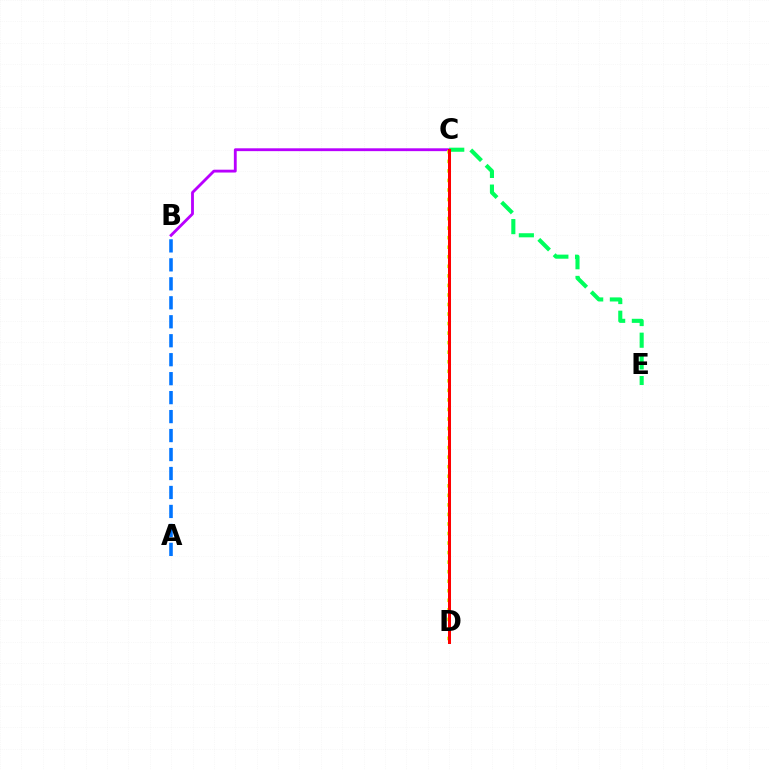{('B', 'C'): [{'color': '#b900ff', 'line_style': 'solid', 'thickness': 2.04}], ('A', 'B'): [{'color': '#0074ff', 'line_style': 'dashed', 'thickness': 2.58}], ('C', 'E'): [{'color': '#00ff5c', 'line_style': 'dashed', 'thickness': 2.95}], ('C', 'D'): [{'color': '#d1ff00', 'line_style': 'dotted', 'thickness': 2.59}, {'color': '#ff0000', 'line_style': 'solid', 'thickness': 2.17}]}